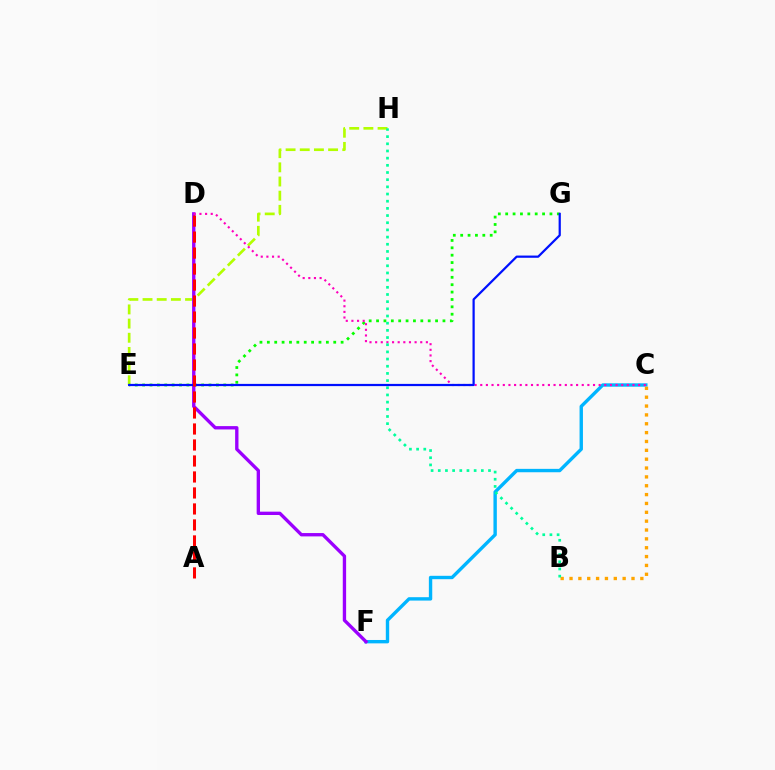{('C', 'F'): [{'color': '#00b5ff', 'line_style': 'solid', 'thickness': 2.44}], ('E', 'H'): [{'color': '#b3ff00', 'line_style': 'dashed', 'thickness': 1.93}], ('E', 'G'): [{'color': '#08ff00', 'line_style': 'dotted', 'thickness': 2.0}, {'color': '#0010ff', 'line_style': 'solid', 'thickness': 1.6}], ('D', 'F'): [{'color': '#9b00ff', 'line_style': 'solid', 'thickness': 2.41}], ('C', 'D'): [{'color': '#ff00bd', 'line_style': 'dotted', 'thickness': 1.53}], ('B', 'C'): [{'color': '#ffa500', 'line_style': 'dotted', 'thickness': 2.41}], ('B', 'H'): [{'color': '#00ff9d', 'line_style': 'dotted', 'thickness': 1.95}], ('A', 'D'): [{'color': '#ff0000', 'line_style': 'dashed', 'thickness': 2.17}]}